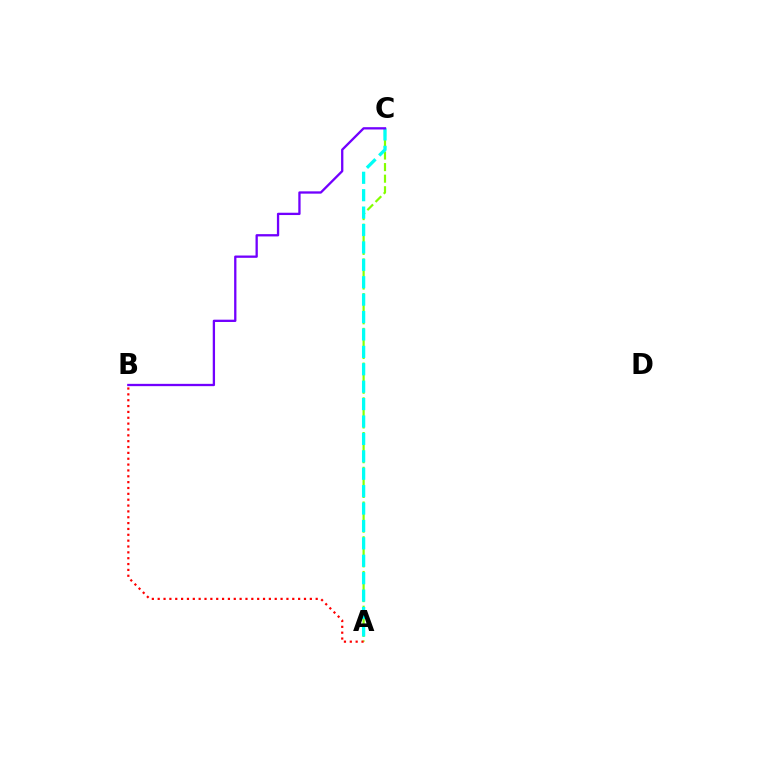{('A', 'C'): [{'color': '#84ff00', 'line_style': 'dashed', 'thickness': 1.57}, {'color': '#00fff6', 'line_style': 'dashed', 'thickness': 2.37}], ('A', 'B'): [{'color': '#ff0000', 'line_style': 'dotted', 'thickness': 1.59}], ('B', 'C'): [{'color': '#7200ff', 'line_style': 'solid', 'thickness': 1.66}]}